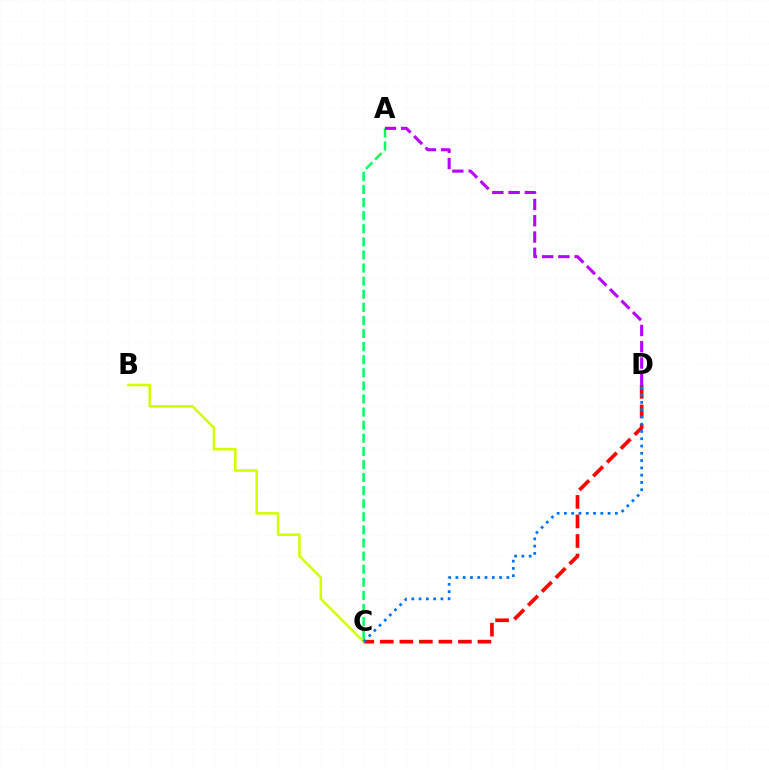{('C', 'D'): [{'color': '#ff0000', 'line_style': 'dashed', 'thickness': 2.65}, {'color': '#0074ff', 'line_style': 'dotted', 'thickness': 1.98}], ('B', 'C'): [{'color': '#d1ff00', 'line_style': 'solid', 'thickness': 1.83}], ('A', 'C'): [{'color': '#00ff5c', 'line_style': 'dashed', 'thickness': 1.78}], ('A', 'D'): [{'color': '#b900ff', 'line_style': 'dashed', 'thickness': 2.21}]}